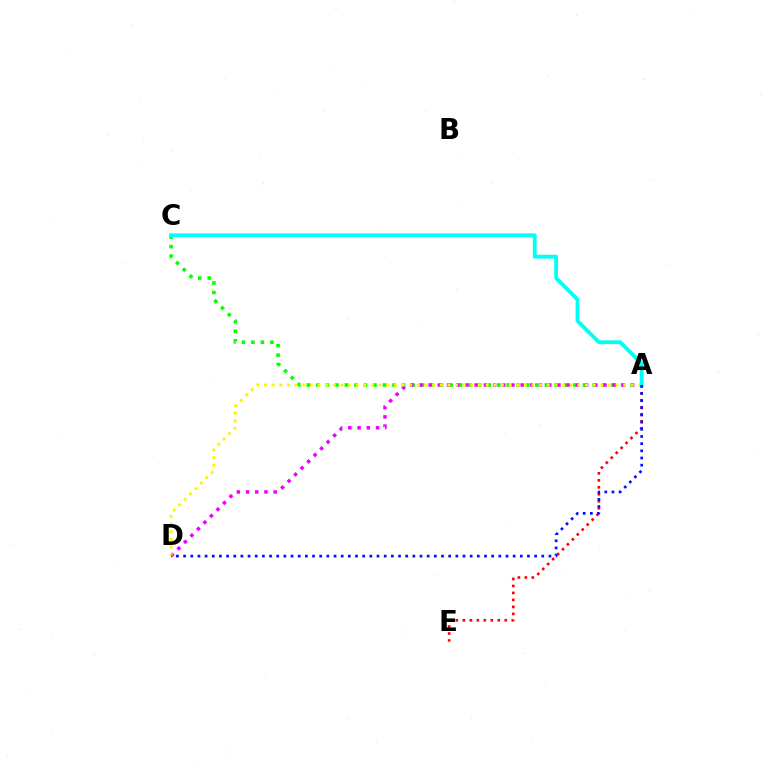{('A', 'C'): [{'color': '#08ff00', 'line_style': 'dotted', 'thickness': 2.59}, {'color': '#00fff6', 'line_style': 'solid', 'thickness': 2.74}], ('A', 'E'): [{'color': '#ff0000', 'line_style': 'dotted', 'thickness': 1.9}], ('A', 'D'): [{'color': '#ee00ff', 'line_style': 'dotted', 'thickness': 2.5}, {'color': '#fcf500', 'line_style': 'dotted', 'thickness': 2.08}, {'color': '#0010ff', 'line_style': 'dotted', 'thickness': 1.95}]}